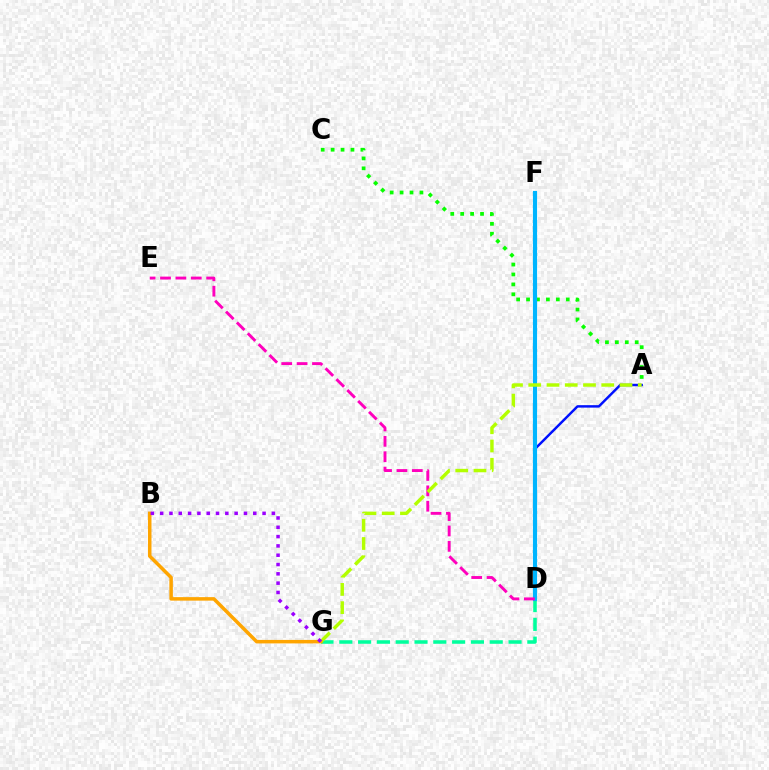{('A', 'C'): [{'color': '#08ff00', 'line_style': 'dotted', 'thickness': 2.7}], ('D', 'F'): [{'color': '#ff0000', 'line_style': 'solid', 'thickness': 2.08}, {'color': '#00b5ff', 'line_style': 'solid', 'thickness': 2.98}], ('A', 'D'): [{'color': '#0010ff', 'line_style': 'solid', 'thickness': 1.77}], ('D', 'G'): [{'color': '#00ff9d', 'line_style': 'dashed', 'thickness': 2.55}], ('D', 'E'): [{'color': '#ff00bd', 'line_style': 'dashed', 'thickness': 2.09}], ('A', 'G'): [{'color': '#b3ff00', 'line_style': 'dashed', 'thickness': 2.48}], ('B', 'G'): [{'color': '#ffa500', 'line_style': 'solid', 'thickness': 2.52}, {'color': '#9b00ff', 'line_style': 'dotted', 'thickness': 2.53}]}